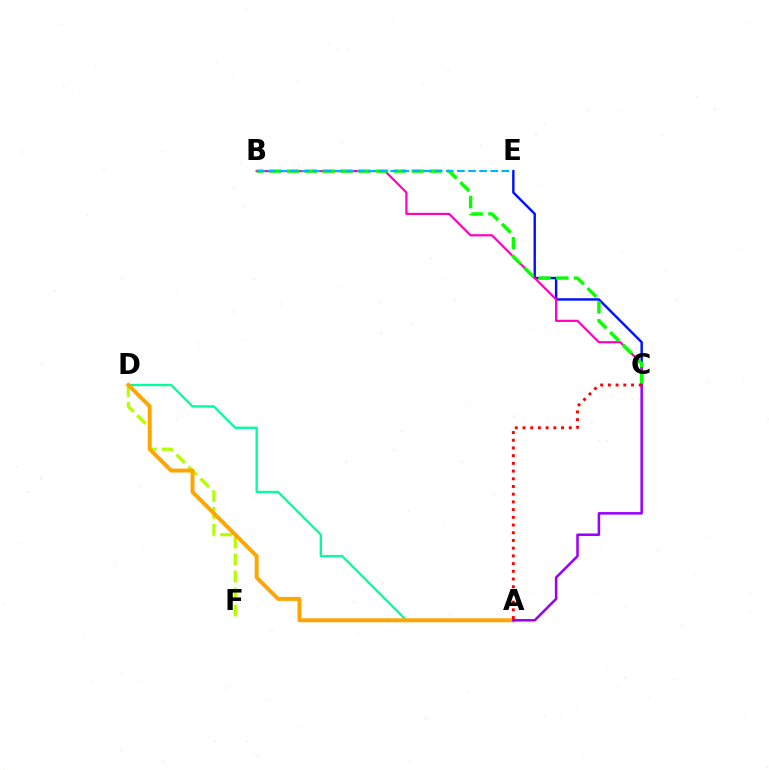{('C', 'E'): [{'color': '#0010ff', 'line_style': 'solid', 'thickness': 1.74}], ('B', 'C'): [{'color': '#ff00bd', 'line_style': 'solid', 'thickness': 1.57}, {'color': '#08ff00', 'line_style': 'dashed', 'thickness': 2.42}], ('D', 'F'): [{'color': '#b3ff00', 'line_style': 'dashed', 'thickness': 2.31}], ('A', 'D'): [{'color': '#00ff9d', 'line_style': 'solid', 'thickness': 1.68}, {'color': '#ffa500', 'line_style': 'solid', 'thickness': 2.83}], ('A', 'C'): [{'color': '#9b00ff', 'line_style': 'solid', 'thickness': 1.82}, {'color': '#ff0000', 'line_style': 'dotted', 'thickness': 2.09}], ('B', 'E'): [{'color': '#00b5ff', 'line_style': 'dashed', 'thickness': 1.51}]}